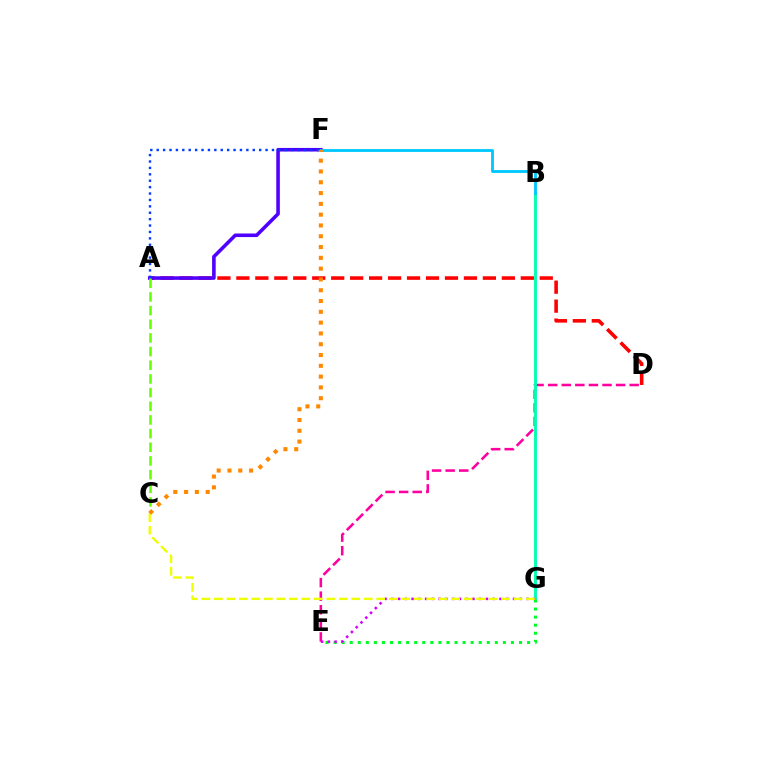{('D', 'E'): [{'color': '#ff00a0', 'line_style': 'dashed', 'thickness': 1.85}], ('A', 'D'): [{'color': '#ff0000', 'line_style': 'dashed', 'thickness': 2.58}], ('B', 'G'): [{'color': '#00ffaf', 'line_style': 'solid', 'thickness': 2.09}], ('A', 'F'): [{'color': '#4f00ff', 'line_style': 'solid', 'thickness': 2.57}, {'color': '#003fff', 'line_style': 'dotted', 'thickness': 1.74}], ('B', 'F'): [{'color': '#00c7ff', 'line_style': 'solid', 'thickness': 2.05}], ('E', 'G'): [{'color': '#00ff27', 'line_style': 'dotted', 'thickness': 2.19}, {'color': '#d600ff', 'line_style': 'dotted', 'thickness': 1.84}], ('A', 'C'): [{'color': '#66ff00', 'line_style': 'dashed', 'thickness': 1.86}], ('C', 'G'): [{'color': '#eeff00', 'line_style': 'dashed', 'thickness': 1.7}], ('C', 'F'): [{'color': '#ff8800', 'line_style': 'dotted', 'thickness': 2.93}]}